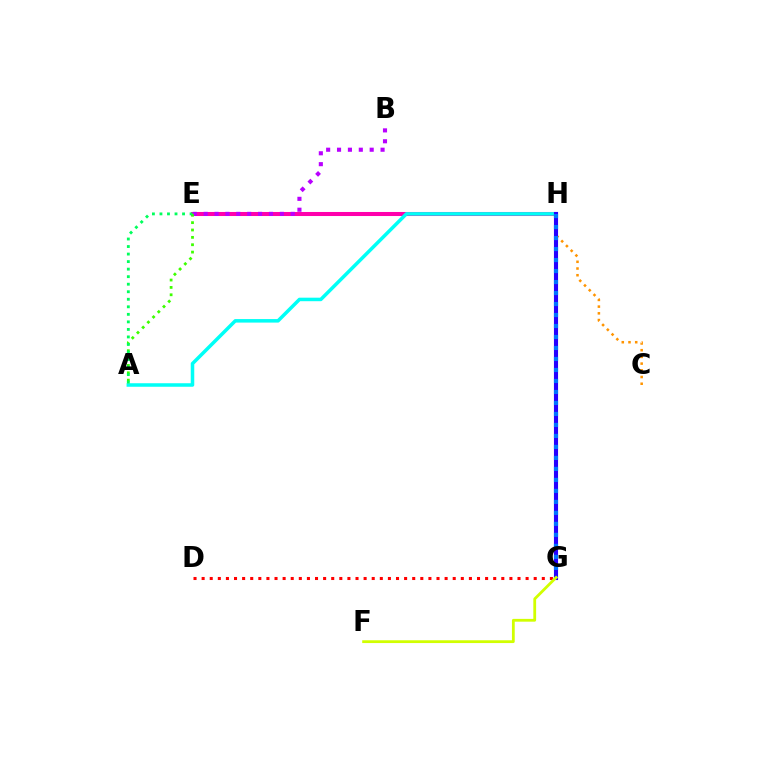{('C', 'H'): [{'color': '#ff9400', 'line_style': 'dotted', 'thickness': 1.82}], ('E', 'H'): [{'color': '#ff00ac', 'line_style': 'solid', 'thickness': 2.92}], ('A', 'H'): [{'color': '#00fff6', 'line_style': 'solid', 'thickness': 2.53}], ('G', 'H'): [{'color': '#2500ff', 'line_style': 'solid', 'thickness': 2.96}, {'color': '#0074ff', 'line_style': 'dotted', 'thickness': 2.99}], ('D', 'G'): [{'color': '#ff0000', 'line_style': 'dotted', 'thickness': 2.2}], ('B', 'E'): [{'color': '#b900ff', 'line_style': 'dotted', 'thickness': 2.96}], ('A', 'E'): [{'color': '#3dff00', 'line_style': 'dotted', 'thickness': 2.0}, {'color': '#00ff5c', 'line_style': 'dotted', 'thickness': 2.05}], ('F', 'G'): [{'color': '#d1ff00', 'line_style': 'solid', 'thickness': 2.01}]}